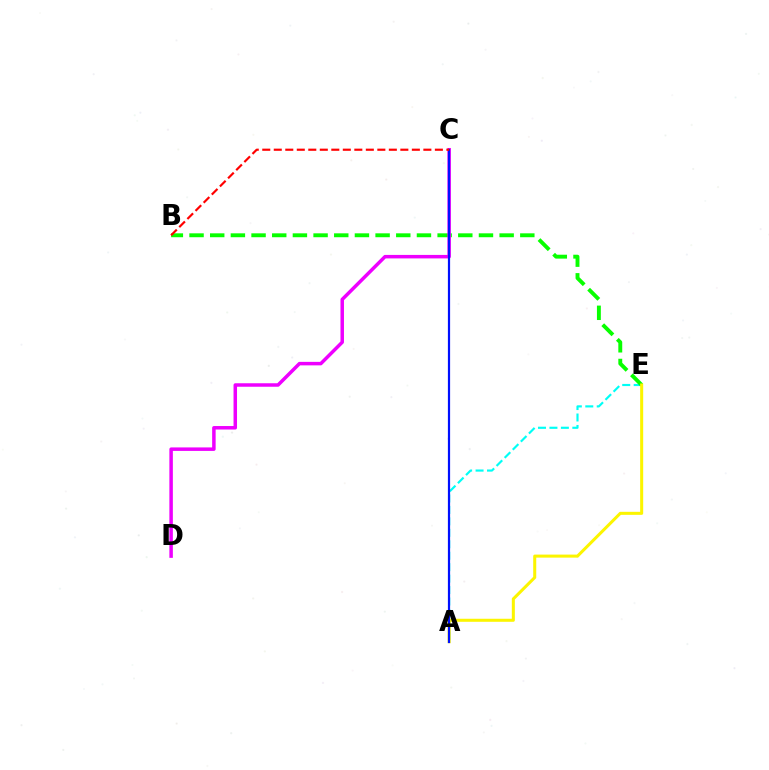{('A', 'E'): [{'color': '#00fff6', 'line_style': 'dashed', 'thickness': 1.56}, {'color': '#fcf500', 'line_style': 'solid', 'thickness': 2.19}], ('B', 'E'): [{'color': '#08ff00', 'line_style': 'dashed', 'thickness': 2.81}], ('C', 'D'): [{'color': '#ee00ff', 'line_style': 'solid', 'thickness': 2.52}], ('A', 'C'): [{'color': '#0010ff', 'line_style': 'solid', 'thickness': 1.59}], ('B', 'C'): [{'color': '#ff0000', 'line_style': 'dashed', 'thickness': 1.56}]}